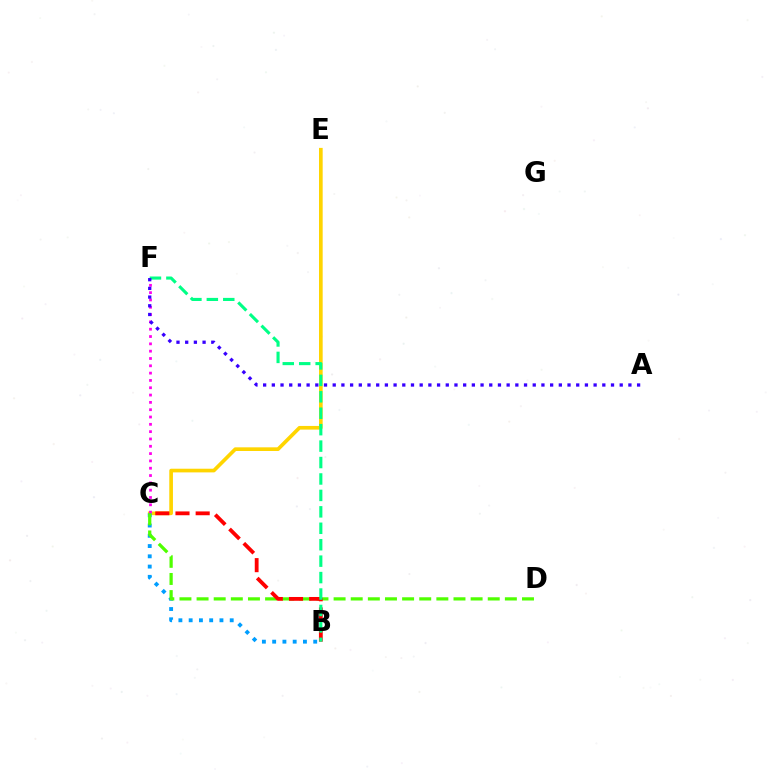{('C', 'E'): [{'color': '#ffd500', 'line_style': 'solid', 'thickness': 2.64}], ('B', 'C'): [{'color': '#009eff', 'line_style': 'dotted', 'thickness': 2.79}, {'color': '#ff0000', 'line_style': 'dashed', 'thickness': 2.74}], ('C', 'F'): [{'color': '#ff00ed', 'line_style': 'dotted', 'thickness': 1.99}], ('C', 'D'): [{'color': '#4fff00', 'line_style': 'dashed', 'thickness': 2.33}], ('B', 'F'): [{'color': '#00ff86', 'line_style': 'dashed', 'thickness': 2.23}], ('A', 'F'): [{'color': '#3700ff', 'line_style': 'dotted', 'thickness': 2.36}]}